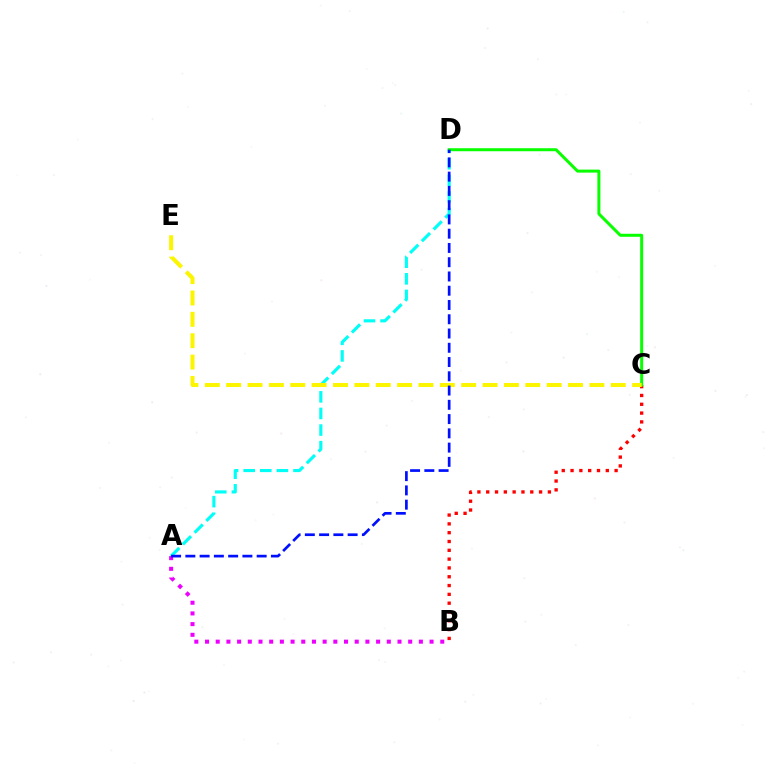{('B', 'C'): [{'color': '#ff0000', 'line_style': 'dotted', 'thickness': 2.39}], ('A', 'D'): [{'color': '#00fff6', 'line_style': 'dashed', 'thickness': 2.26}, {'color': '#0010ff', 'line_style': 'dashed', 'thickness': 1.94}], ('C', 'D'): [{'color': '#08ff00', 'line_style': 'solid', 'thickness': 2.17}], ('A', 'B'): [{'color': '#ee00ff', 'line_style': 'dotted', 'thickness': 2.91}], ('C', 'E'): [{'color': '#fcf500', 'line_style': 'dashed', 'thickness': 2.9}]}